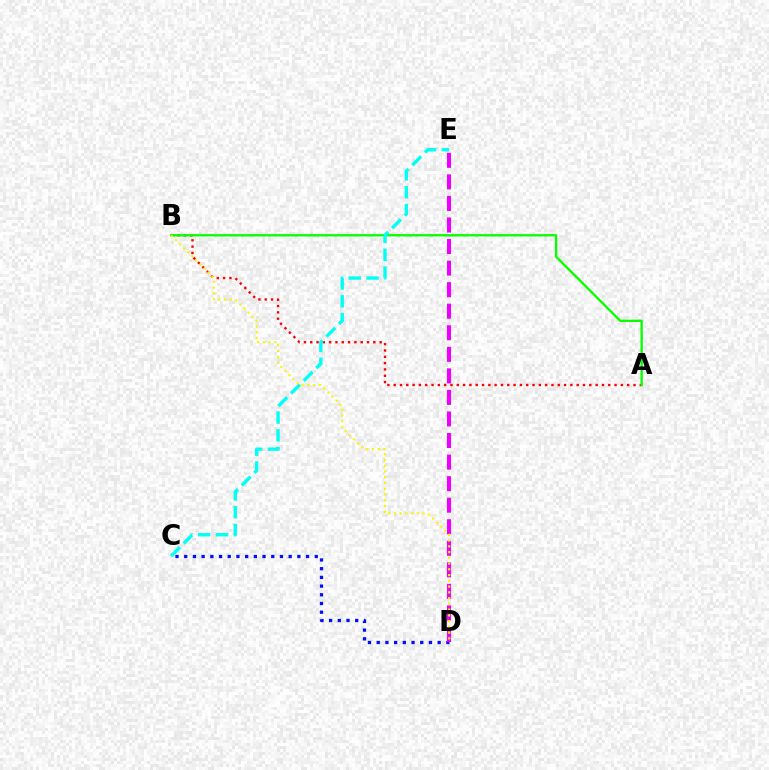{('C', 'D'): [{'color': '#0010ff', 'line_style': 'dotted', 'thickness': 2.36}], ('A', 'B'): [{'color': '#ff0000', 'line_style': 'dotted', 'thickness': 1.71}, {'color': '#08ff00', 'line_style': 'solid', 'thickness': 1.68}], ('D', 'E'): [{'color': '#ee00ff', 'line_style': 'dashed', 'thickness': 2.93}], ('C', 'E'): [{'color': '#00fff6', 'line_style': 'dashed', 'thickness': 2.43}], ('B', 'D'): [{'color': '#fcf500', 'line_style': 'dotted', 'thickness': 1.56}]}